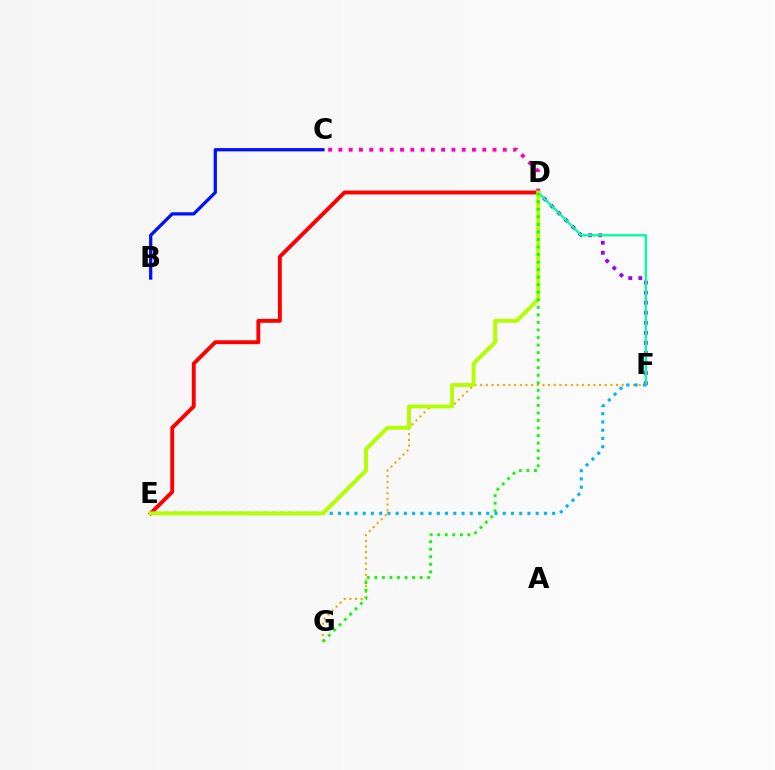{('D', 'F'): [{'color': '#9b00ff', 'line_style': 'dotted', 'thickness': 2.73}, {'color': '#00ff9d', 'line_style': 'solid', 'thickness': 1.69}], ('F', 'G'): [{'color': '#ffa500', 'line_style': 'dotted', 'thickness': 1.54}], ('C', 'D'): [{'color': '#ff00bd', 'line_style': 'dotted', 'thickness': 2.79}], ('E', 'F'): [{'color': '#00b5ff', 'line_style': 'dotted', 'thickness': 2.24}], ('D', 'E'): [{'color': '#ff0000', 'line_style': 'solid', 'thickness': 2.8}, {'color': '#b3ff00', 'line_style': 'solid', 'thickness': 2.81}], ('B', 'C'): [{'color': '#0010ff', 'line_style': 'solid', 'thickness': 2.35}], ('D', 'G'): [{'color': '#08ff00', 'line_style': 'dotted', 'thickness': 2.05}]}